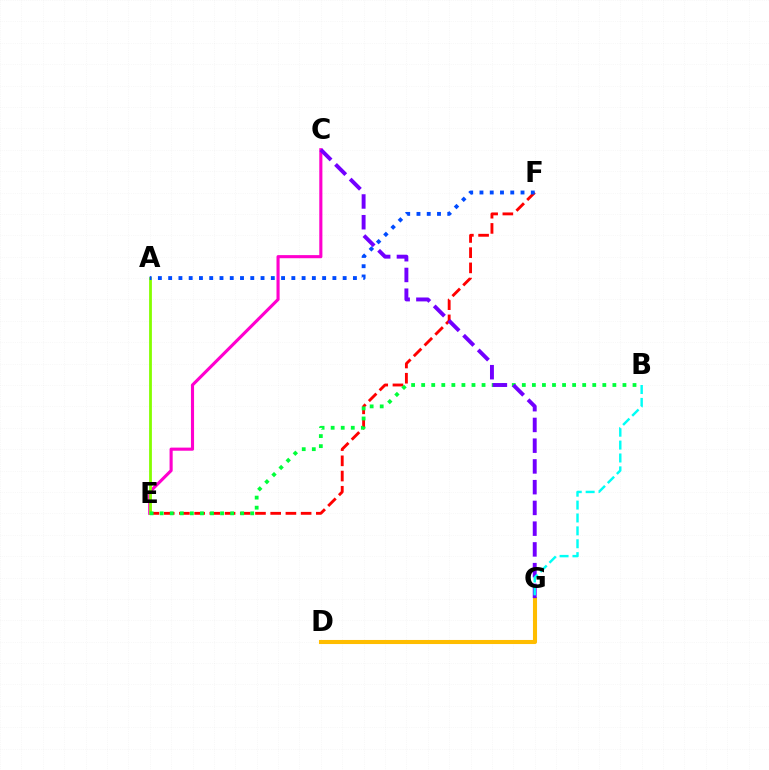{('C', 'E'): [{'color': '#ff00cf', 'line_style': 'solid', 'thickness': 2.24}], ('E', 'F'): [{'color': '#ff0000', 'line_style': 'dashed', 'thickness': 2.07}], ('A', 'E'): [{'color': '#84ff00', 'line_style': 'solid', 'thickness': 2.02}], ('A', 'F'): [{'color': '#004bff', 'line_style': 'dotted', 'thickness': 2.79}], ('D', 'G'): [{'color': '#ffbd00', 'line_style': 'solid', 'thickness': 2.93}], ('B', 'E'): [{'color': '#00ff39', 'line_style': 'dotted', 'thickness': 2.73}], ('C', 'G'): [{'color': '#7200ff', 'line_style': 'dashed', 'thickness': 2.82}], ('B', 'G'): [{'color': '#00fff6', 'line_style': 'dashed', 'thickness': 1.75}]}